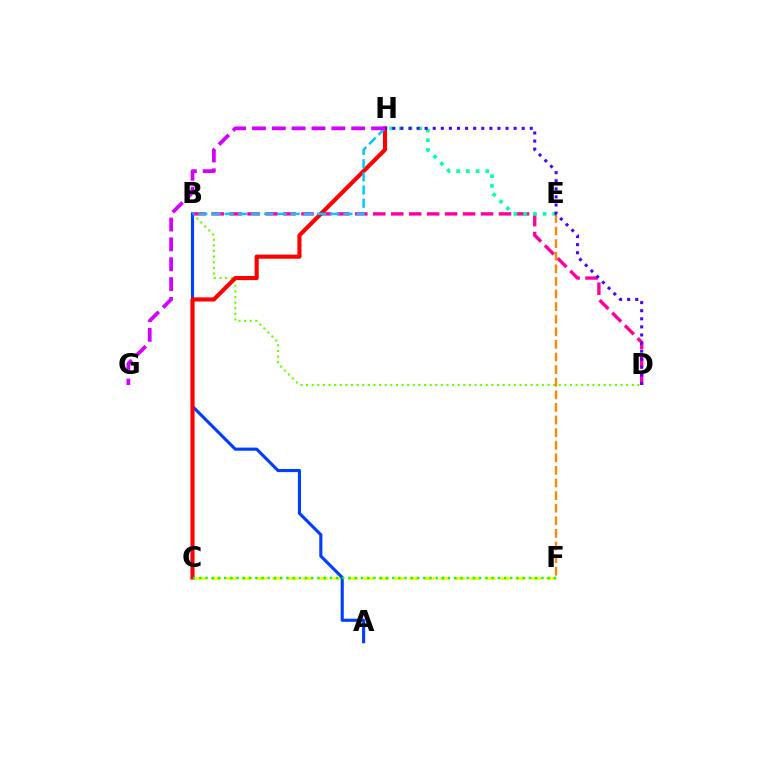{('B', 'D'): [{'color': '#ff00a0', 'line_style': 'dashed', 'thickness': 2.44}, {'color': '#66ff00', 'line_style': 'dotted', 'thickness': 1.53}], ('C', 'F'): [{'color': '#eeff00', 'line_style': 'dashed', 'thickness': 2.07}, {'color': '#00ff27', 'line_style': 'dotted', 'thickness': 1.69}], ('A', 'B'): [{'color': '#003fff', 'line_style': 'solid', 'thickness': 2.25}], ('E', 'H'): [{'color': '#00ffaf', 'line_style': 'dotted', 'thickness': 2.64}], ('C', 'H'): [{'color': '#ff0000', 'line_style': 'solid', 'thickness': 2.97}], ('E', 'F'): [{'color': '#ff8800', 'line_style': 'dashed', 'thickness': 1.71}], ('B', 'H'): [{'color': '#00c7ff', 'line_style': 'dashed', 'thickness': 1.79}], ('G', 'H'): [{'color': '#d600ff', 'line_style': 'dashed', 'thickness': 2.7}], ('D', 'H'): [{'color': '#4f00ff', 'line_style': 'dotted', 'thickness': 2.2}]}